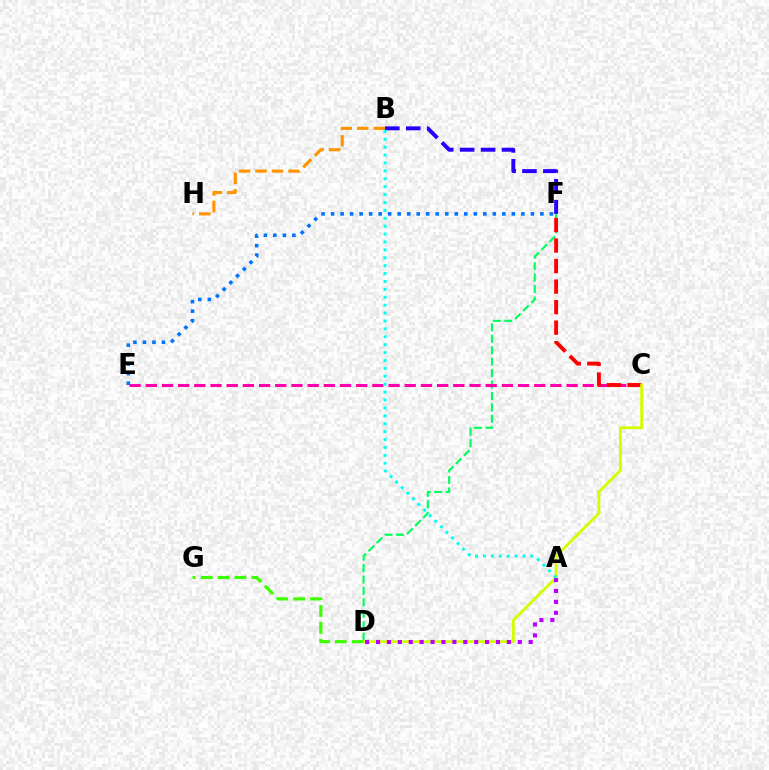{('D', 'F'): [{'color': '#00ff5c', 'line_style': 'dashed', 'thickness': 1.55}], ('C', 'E'): [{'color': '#ff00ac', 'line_style': 'dashed', 'thickness': 2.2}], ('C', 'F'): [{'color': '#ff0000', 'line_style': 'dashed', 'thickness': 2.79}], ('E', 'F'): [{'color': '#0074ff', 'line_style': 'dotted', 'thickness': 2.58}], ('C', 'D'): [{'color': '#d1ff00', 'line_style': 'solid', 'thickness': 2.05}], ('B', 'F'): [{'color': '#2500ff', 'line_style': 'dashed', 'thickness': 2.84}], ('A', 'D'): [{'color': '#b900ff', 'line_style': 'dotted', 'thickness': 2.96}], ('B', 'H'): [{'color': '#ff9400', 'line_style': 'dashed', 'thickness': 2.24}], ('A', 'B'): [{'color': '#00fff6', 'line_style': 'dotted', 'thickness': 2.15}], ('D', 'G'): [{'color': '#3dff00', 'line_style': 'dashed', 'thickness': 2.29}]}